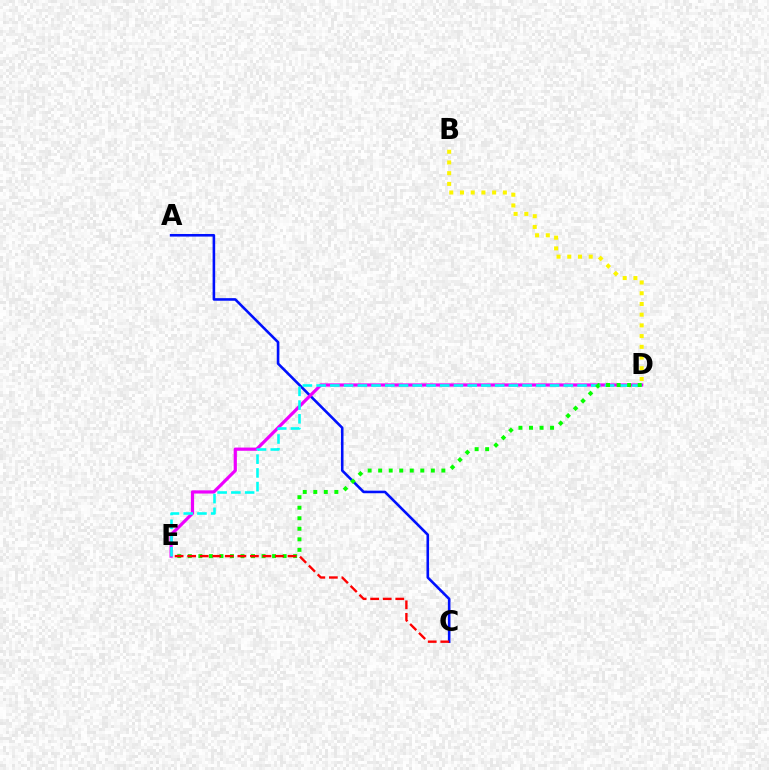{('A', 'C'): [{'color': '#0010ff', 'line_style': 'solid', 'thickness': 1.86}], ('B', 'D'): [{'color': '#fcf500', 'line_style': 'dotted', 'thickness': 2.91}], ('D', 'E'): [{'color': '#ee00ff', 'line_style': 'solid', 'thickness': 2.31}, {'color': '#00fff6', 'line_style': 'dashed', 'thickness': 1.87}, {'color': '#08ff00', 'line_style': 'dotted', 'thickness': 2.86}], ('C', 'E'): [{'color': '#ff0000', 'line_style': 'dashed', 'thickness': 1.7}]}